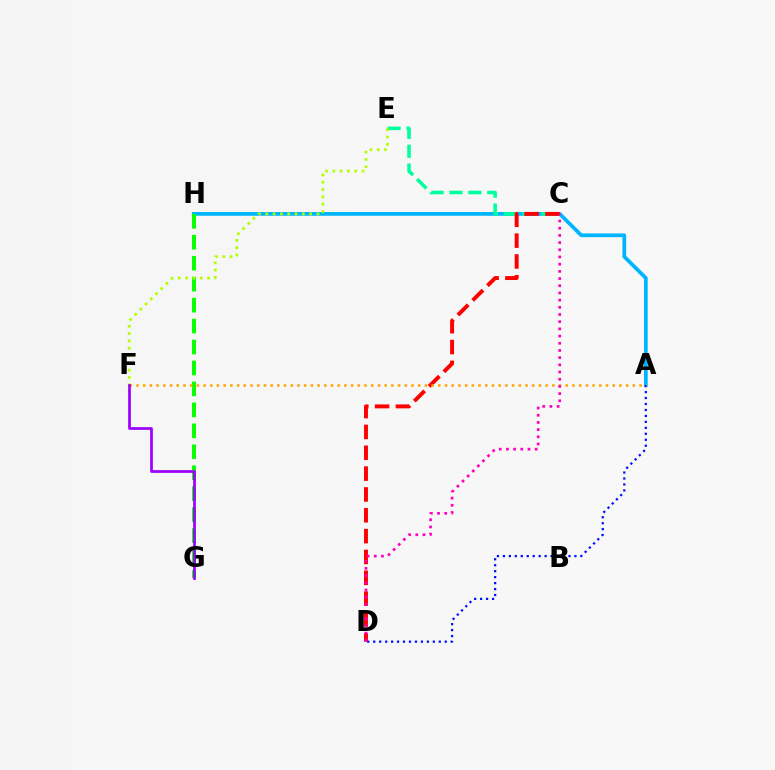{('A', 'H'): [{'color': '#00b5ff', 'line_style': 'solid', 'thickness': 2.7}], ('G', 'H'): [{'color': '#08ff00', 'line_style': 'dashed', 'thickness': 2.85}], ('C', 'E'): [{'color': '#00ff9d', 'line_style': 'dashed', 'thickness': 2.57}], ('C', 'D'): [{'color': '#ff0000', 'line_style': 'dashed', 'thickness': 2.83}, {'color': '#ff00bd', 'line_style': 'dotted', 'thickness': 1.95}], ('E', 'F'): [{'color': '#b3ff00', 'line_style': 'dotted', 'thickness': 1.99}], ('A', 'D'): [{'color': '#0010ff', 'line_style': 'dotted', 'thickness': 1.62}], ('A', 'F'): [{'color': '#ffa500', 'line_style': 'dotted', 'thickness': 1.82}], ('F', 'G'): [{'color': '#9b00ff', 'line_style': 'solid', 'thickness': 1.96}]}